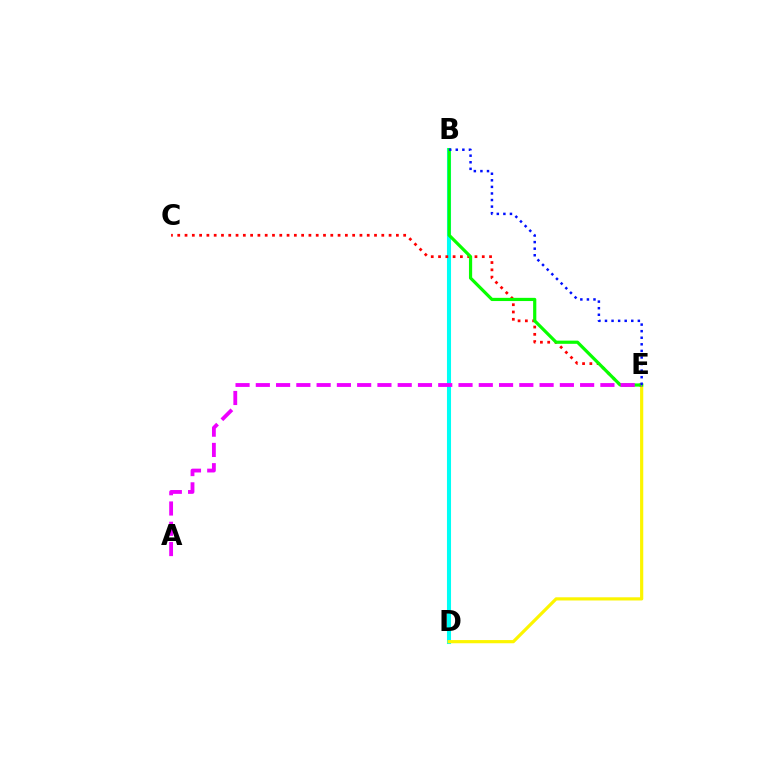{('B', 'D'): [{'color': '#00fff6', 'line_style': 'solid', 'thickness': 2.92}], ('D', 'E'): [{'color': '#fcf500', 'line_style': 'solid', 'thickness': 2.29}], ('C', 'E'): [{'color': '#ff0000', 'line_style': 'dotted', 'thickness': 1.98}], ('B', 'E'): [{'color': '#08ff00', 'line_style': 'solid', 'thickness': 2.3}, {'color': '#0010ff', 'line_style': 'dotted', 'thickness': 1.79}], ('A', 'E'): [{'color': '#ee00ff', 'line_style': 'dashed', 'thickness': 2.75}]}